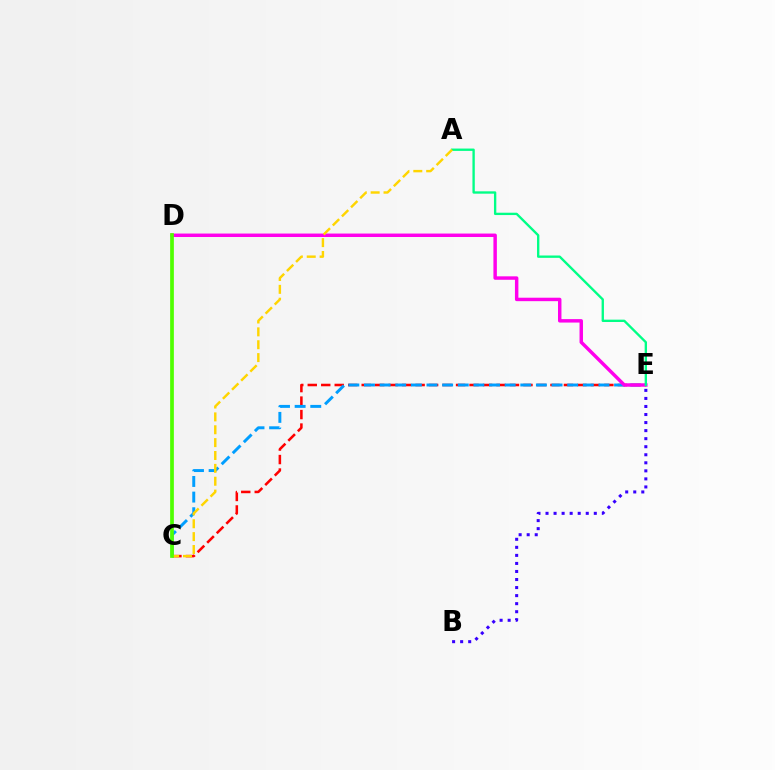{('C', 'E'): [{'color': '#ff0000', 'line_style': 'dashed', 'thickness': 1.83}, {'color': '#009eff', 'line_style': 'dashed', 'thickness': 2.12}], ('D', 'E'): [{'color': '#ff00ed', 'line_style': 'solid', 'thickness': 2.48}], ('A', 'E'): [{'color': '#00ff86', 'line_style': 'solid', 'thickness': 1.69}], ('B', 'E'): [{'color': '#3700ff', 'line_style': 'dotted', 'thickness': 2.19}], ('A', 'C'): [{'color': '#ffd500', 'line_style': 'dashed', 'thickness': 1.75}], ('C', 'D'): [{'color': '#4fff00', 'line_style': 'solid', 'thickness': 2.68}]}